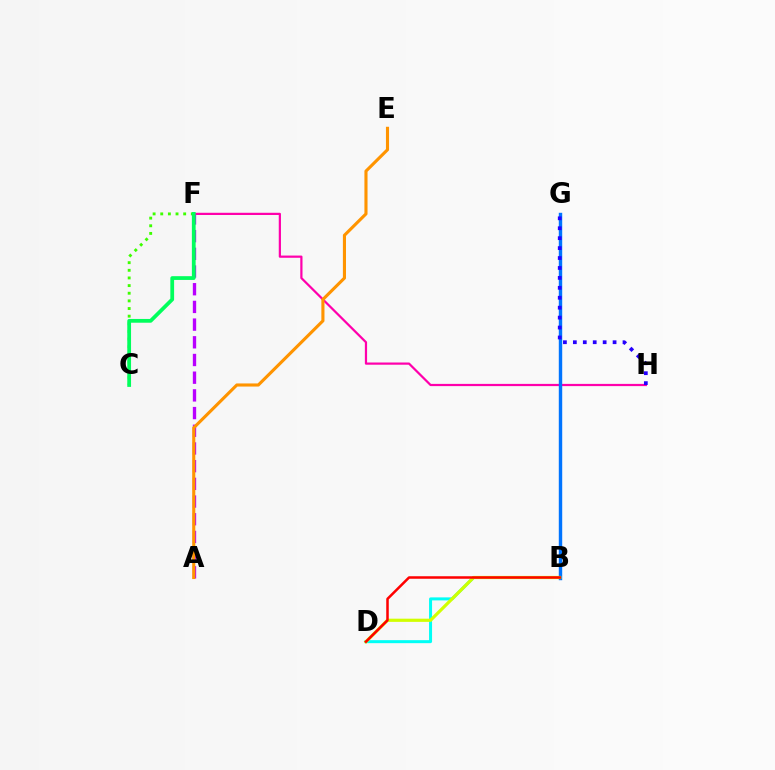{('B', 'D'): [{'color': '#00fff6', 'line_style': 'solid', 'thickness': 2.16}, {'color': '#d1ff00', 'line_style': 'solid', 'thickness': 2.29}, {'color': '#ff0000', 'line_style': 'solid', 'thickness': 1.81}], ('F', 'H'): [{'color': '#ff00ac', 'line_style': 'solid', 'thickness': 1.6}], ('C', 'F'): [{'color': '#3dff00', 'line_style': 'dotted', 'thickness': 2.08}, {'color': '#00ff5c', 'line_style': 'solid', 'thickness': 2.71}], ('B', 'G'): [{'color': '#0074ff', 'line_style': 'solid', 'thickness': 2.47}], ('A', 'F'): [{'color': '#b900ff', 'line_style': 'dashed', 'thickness': 2.4}], ('G', 'H'): [{'color': '#2500ff', 'line_style': 'dotted', 'thickness': 2.7}], ('A', 'E'): [{'color': '#ff9400', 'line_style': 'solid', 'thickness': 2.24}]}